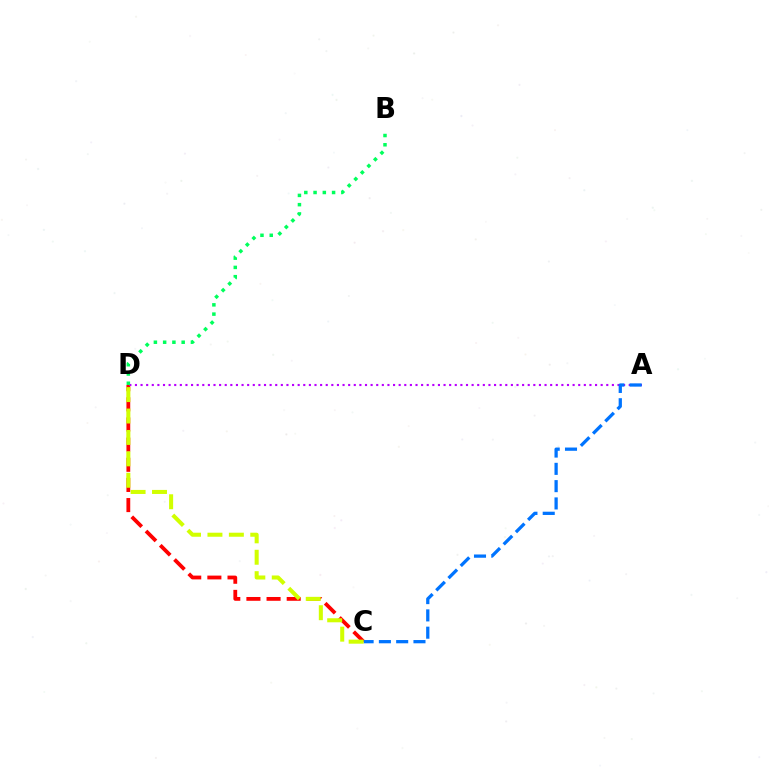{('C', 'D'): [{'color': '#ff0000', 'line_style': 'dashed', 'thickness': 2.74}, {'color': '#d1ff00', 'line_style': 'dashed', 'thickness': 2.91}], ('A', 'D'): [{'color': '#b900ff', 'line_style': 'dotted', 'thickness': 1.52}], ('A', 'C'): [{'color': '#0074ff', 'line_style': 'dashed', 'thickness': 2.35}], ('B', 'D'): [{'color': '#00ff5c', 'line_style': 'dotted', 'thickness': 2.52}]}